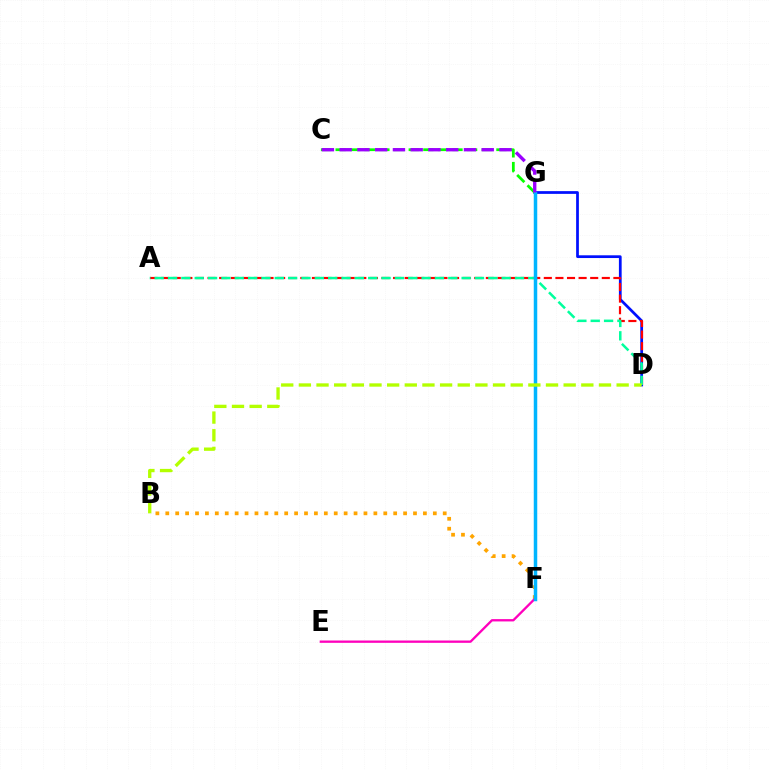{('B', 'F'): [{'color': '#ffa500', 'line_style': 'dotted', 'thickness': 2.69}], ('D', 'G'): [{'color': '#0010ff', 'line_style': 'solid', 'thickness': 1.97}], ('C', 'G'): [{'color': '#08ff00', 'line_style': 'dashed', 'thickness': 1.99}, {'color': '#9b00ff', 'line_style': 'dashed', 'thickness': 2.41}], ('E', 'F'): [{'color': '#ff00bd', 'line_style': 'solid', 'thickness': 1.67}], ('A', 'D'): [{'color': '#ff0000', 'line_style': 'dashed', 'thickness': 1.58}, {'color': '#00ff9d', 'line_style': 'dashed', 'thickness': 1.81}], ('F', 'G'): [{'color': '#00b5ff', 'line_style': 'solid', 'thickness': 2.51}], ('B', 'D'): [{'color': '#b3ff00', 'line_style': 'dashed', 'thickness': 2.4}]}